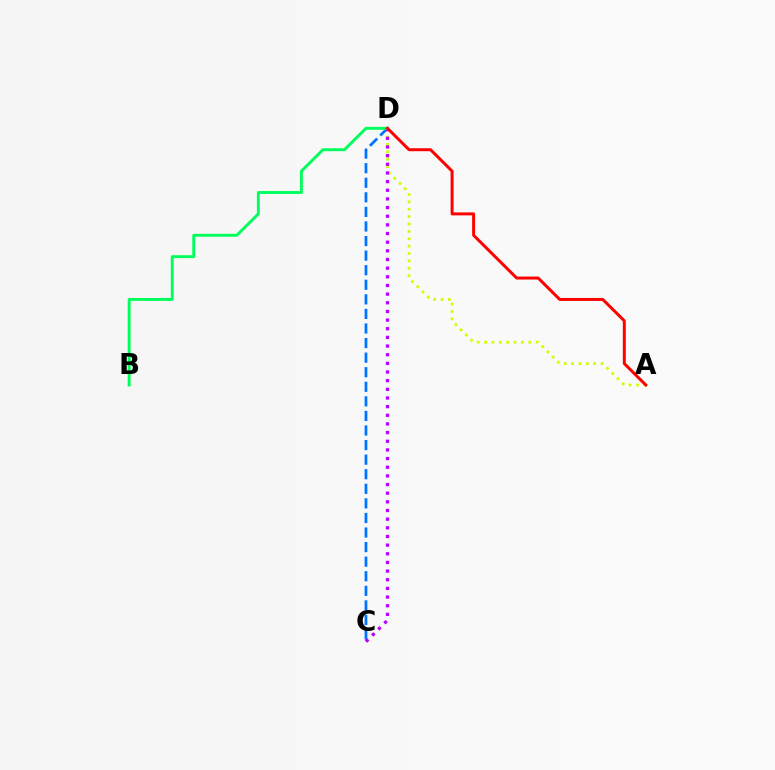{('C', 'D'): [{'color': '#0074ff', 'line_style': 'dashed', 'thickness': 1.98}, {'color': '#b900ff', 'line_style': 'dotted', 'thickness': 2.35}], ('A', 'D'): [{'color': '#d1ff00', 'line_style': 'dotted', 'thickness': 2.0}, {'color': '#ff0000', 'line_style': 'solid', 'thickness': 2.14}], ('B', 'D'): [{'color': '#00ff5c', 'line_style': 'solid', 'thickness': 2.1}]}